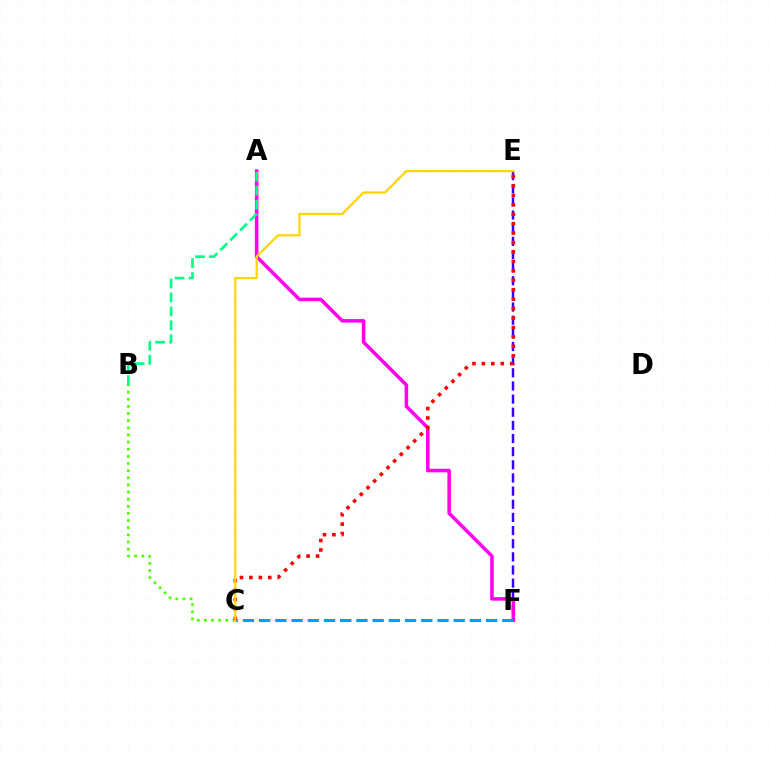{('E', 'F'): [{'color': '#3700ff', 'line_style': 'dashed', 'thickness': 1.79}], ('A', 'F'): [{'color': '#ff00ed', 'line_style': 'solid', 'thickness': 2.54}], ('C', 'F'): [{'color': '#009eff', 'line_style': 'dashed', 'thickness': 2.2}], ('B', 'C'): [{'color': '#4fff00', 'line_style': 'dotted', 'thickness': 1.94}], ('C', 'E'): [{'color': '#ff0000', 'line_style': 'dotted', 'thickness': 2.56}, {'color': '#ffd500', 'line_style': 'solid', 'thickness': 1.61}], ('A', 'B'): [{'color': '#00ff86', 'line_style': 'dashed', 'thickness': 1.89}]}